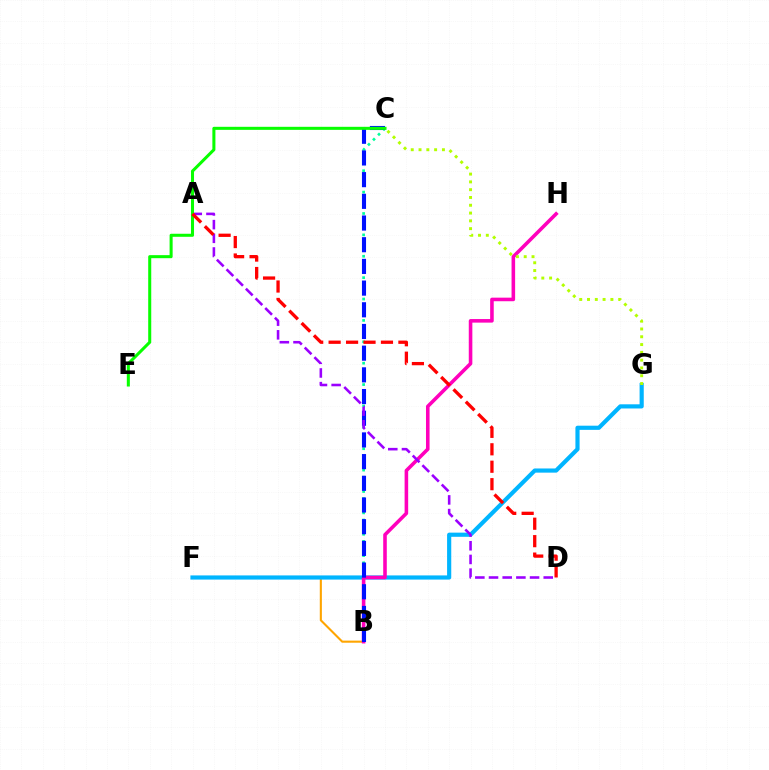{('B', 'F'): [{'color': '#ffa500', 'line_style': 'solid', 'thickness': 1.51}], ('B', 'C'): [{'color': '#00ff9d', 'line_style': 'dotted', 'thickness': 1.94}, {'color': '#0010ff', 'line_style': 'dashed', 'thickness': 2.95}], ('F', 'G'): [{'color': '#00b5ff', 'line_style': 'solid', 'thickness': 3.0}], ('B', 'H'): [{'color': '#ff00bd', 'line_style': 'solid', 'thickness': 2.58}], ('C', 'G'): [{'color': '#b3ff00', 'line_style': 'dotted', 'thickness': 2.12}], ('A', 'D'): [{'color': '#9b00ff', 'line_style': 'dashed', 'thickness': 1.86}, {'color': '#ff0000', 'line_style': 'dashed', 'thickness': 2.37}], ('C', 'E'): [{'color': '#08ff00', 'line_style': 'solid', 'thickness': 2.19}]}